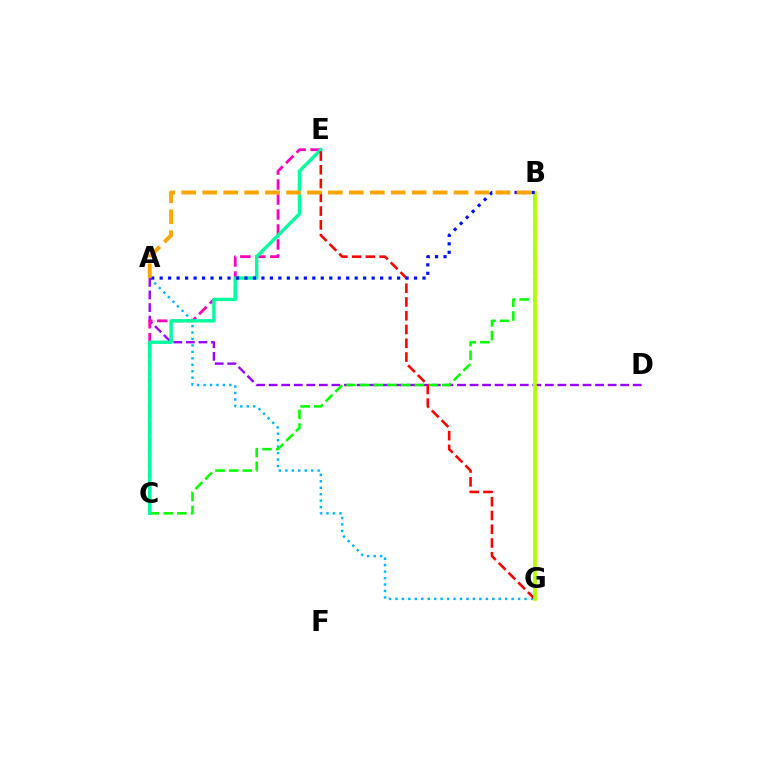{('A', 'G'): [{'color': '#00b5ff', 'line_style': 'dotted', 'thickness': 1.75}], ('A', 'D'): [{'color': '#9b00ff', 'line_style': 'dashed', 'thickness': 1.71}], ('B', 'C'): [{'color': '#08ff00', 'line_style': 'dashed', 'thickness': 1.86}], ('C', 'E'): [{'color': '#ff00bd', 'line_style': 'dashed', 'thickness': 2.03}, {'color': '#00ff9d', 'line_style': 'solid', 'thickness': 2.42}], ('E', 'G'): [{'color': '#ff0000', 'line_style': 'dashed', 'thickness': 1.87}], ('B', 'G'): [{'color': '#b3ff00', 'line_style': 'solid', 'thickness': 2.69}], ('A', 'B'): [{'color': '#0010ff', 'line_style': 'dotted', 'thickness': 2.3}, {'color': '#ffa500', 'line_style': 'dashed', 'thickness': 2.85}]}